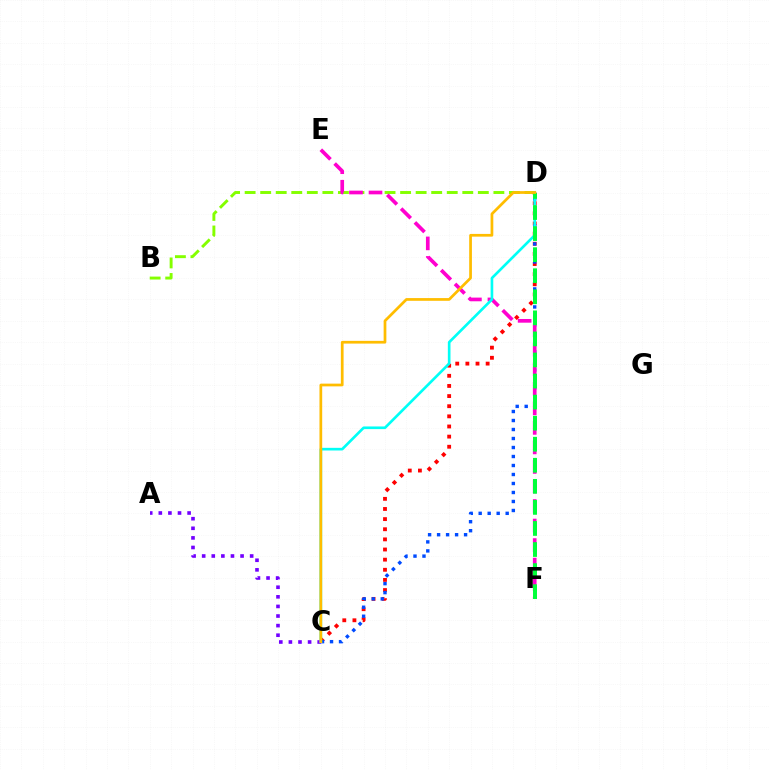{('B', 'D'): [{'color': '#84ff00', 'line_style': 'dashed', 'thickness': 2.11}], ('C', 'D'): [{'color': '#ff0000', 'line_style': 'dotted', 'thickness': 2.75}, {'color': '#004bff', 'line_style': 'dotted', 'thickness': 2.44}, {'color': '#00fff6', 'line_style': 'solid', 'thickness': 1.91}, {'color': '#ffbd00', 'line_style': 'solid', 'thickness': 1.96}], ('A', 'C'): [{'color': '#7200ff', 'line_style': 'dotted', 'thickness': 2.61}], ('E', 'F'): [{'color': '#ff00cf', 'line_style': 'dashed', 'thickness': 2.65}], ('D', 'F'): [{'color': '#00ff39', 'line_style': 'dashed', 'thickness': 2.86}]}